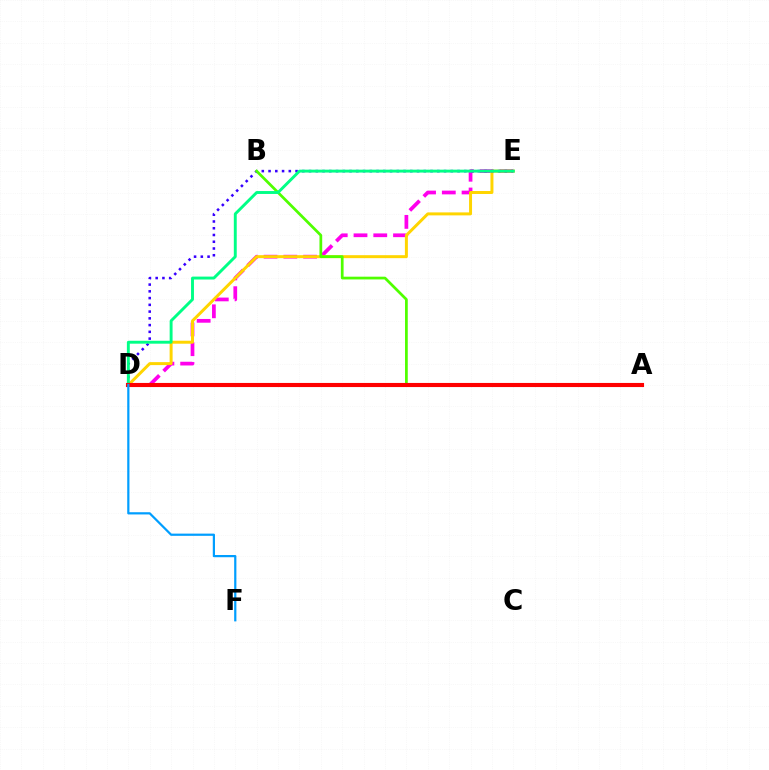{('D', 'E'): [{'color': '#ff00ed', 'line_style': 'dashed', 'thickness': 2.68}, {'color': '#ffd500', 'line_style': 'solid', 'thickness': 2.14}, {'color': '#3700ff', 'line_style': 'dotted', 'thickness': 1.83}, {'color': '#00ff86', 'line_style': 'solid', 'thickness': 2.1}], ('A', 'B'): [{'color': '#4fff00', 'line_style': 'solid', 'thickness': 1.97}], ('A', 'D'): [{'color': '#ff0000', 'line_style': 'solid', 'thickness': 2.96}], ('D', 'F'): [{'color': '#009eff', 'line_style': 'solid', 'thickness': 1.6}]}